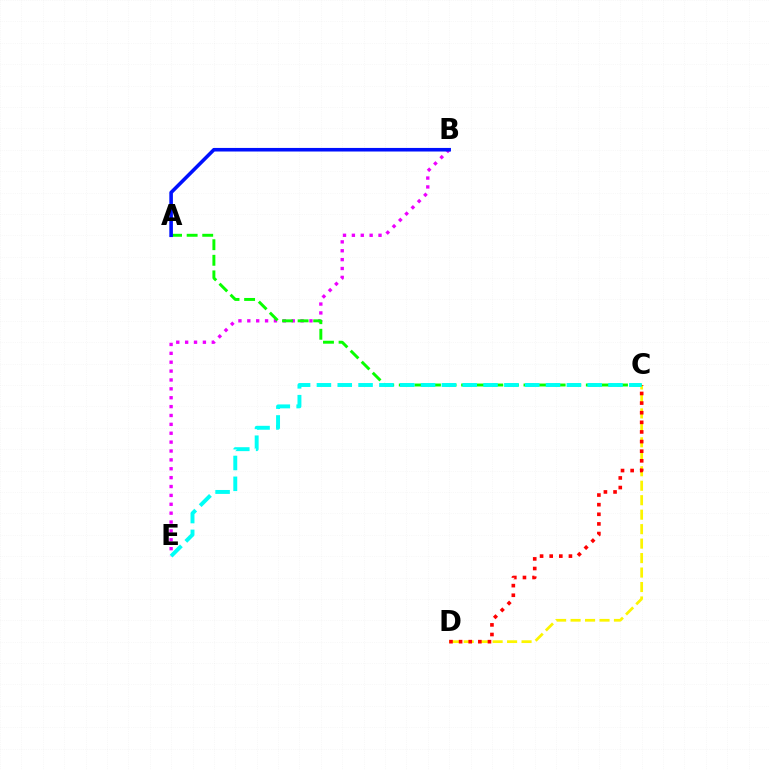{('B', 'E'): [{'color': '#ee00ff', 'line_style': 'dotted', 'thickness': 2.41}], ('C', 'D'): [{'color': '#fcf500', 'line_style': 'dashed', 'thickness': 1.97}, {'color': '#ff0000', 'line_style': 'dotted', 'thickness': 2.61}], ('A', 'C'): [{'color': '#08ff00', 'line_style': 'dashed', 'thickness': 2.12}], ('A', 'B'): [{'color': '#0010ff', 'line_style': 'solid', 'thickness': 2.58}], ('C', 'E'): [{'color': '#00fff6', 'line_style': 'dashed', 'thickness': 2.83}]}